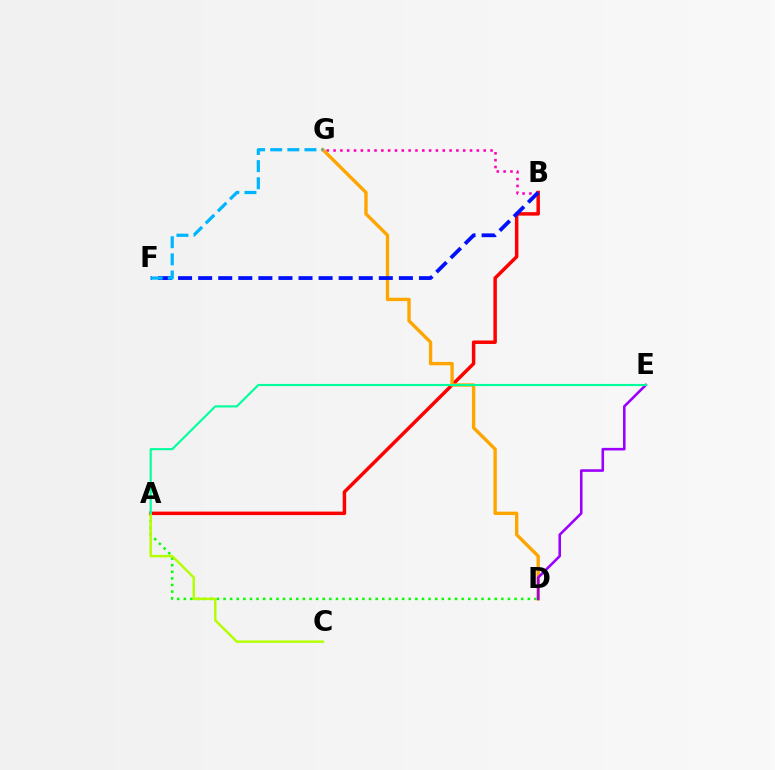{('A', 'D'): [{'color': '#08ff00', 'line_style': 'dotted', 'thickness': 1.8}], ('B', 'G'): [{'color': '#ff00bd', 'line_style': 'dotted', 'thickness': 1.85}], ('A', 'B'): [{'color': '#ff0000', 'line_style': 'solid', 'thickness': 2.5}], ('A', 'C'): [{'color': '#b3ff00', 'line_style': 'solid', 'thickness': 1.77}], ('D', 'G'): [{'color': '#ffa500', 'line_style': 'solid', 'thickness': 2.43}], ('B', 'F'): [{'color': '#0010ff', 'line_style': 'dashed', 'thickness': 2.73}], ('F', 'G'): [{'color': '#00b5ff', 'line_style': 'dashed', 'thickness': 2.33}], ('D', 'E'): [{'color': '#9b00ff', 'line_style': 'solid', 'thickness': 1.86}], ('A', 'E'): [{'color': '#00ff9d', 'line_style': 'solid', 'thickness': 1.54}]}